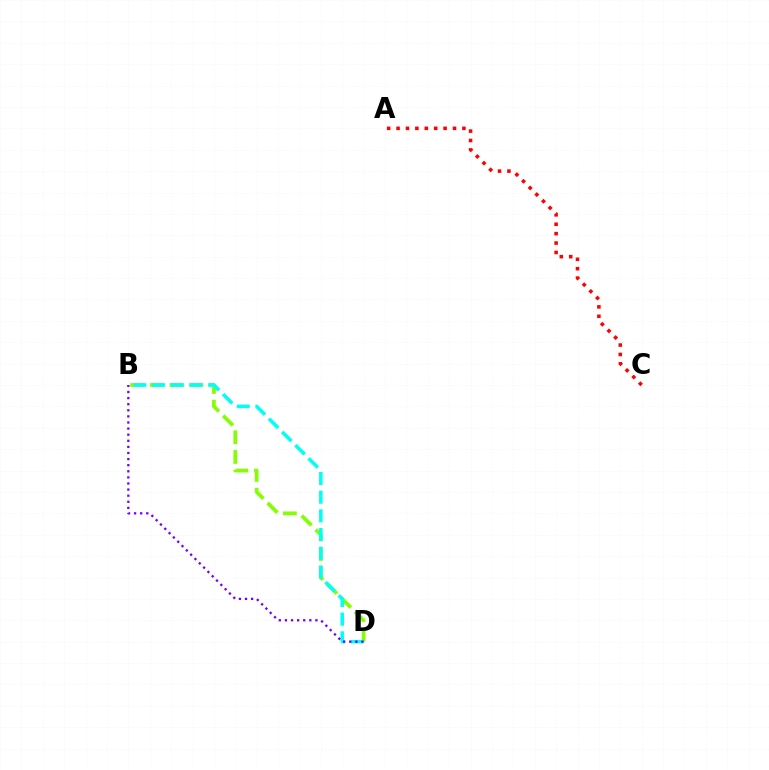{('B', 'D'): [{'color': '#84ff00', 'line_style': 'dashed', 'thickness': 2.68}, {'color': '#00fff6', 'line_style': 'dashed', 'thickness': 2.54}, {'color': '#7200ff', 'line_style': 'dotted', 'thickness': 1.66}], ('A', 'C'): [{'color': '#ff0000', 'line_style': 'dotted', 'thickness': 2.56}]}